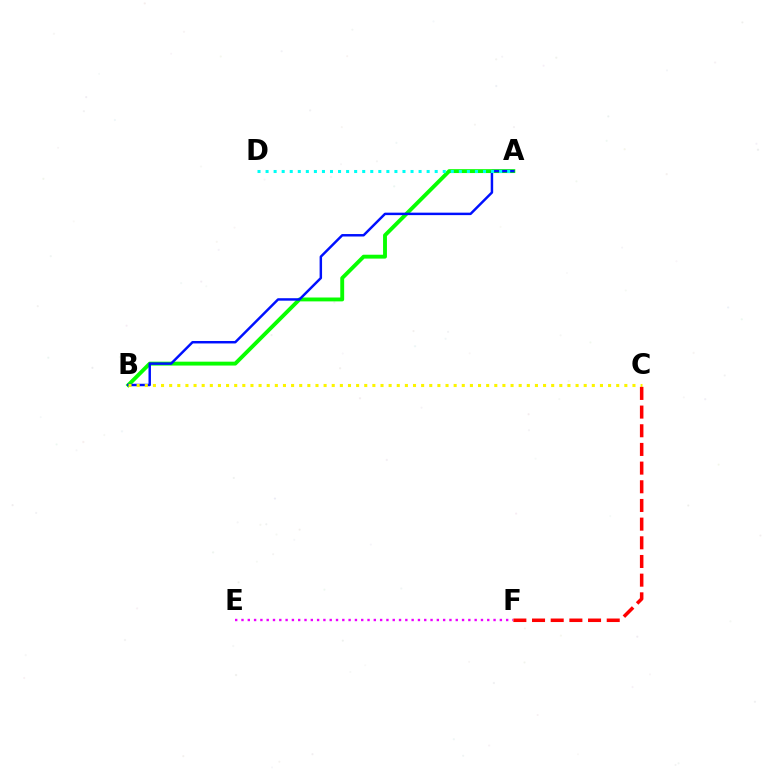{('A', 'B'): [{'color': '#08ff00', 'line_style': 'solid', 'thickness': 2.79}, {'color': '#0010ff', 'line_style': 'solid', 'thickness': 1.77}], ('A', 'D'): [{'color': '#00fff6', 'line_style': 'dotted', 'thickness': 2.19}], ('B', 'C'): [{'color': '#fcf500', 'line_style': 'dotted', 'thickness': 2.21}], ('C', 'F'): [{'color': '#ff0000', 'line_style': 'dashed', 'thickness': 2.54}], ('E', 'F'): [{'color': '#ee00ff', 'line_style': 'dotted', 'thickness': 1.71}]}